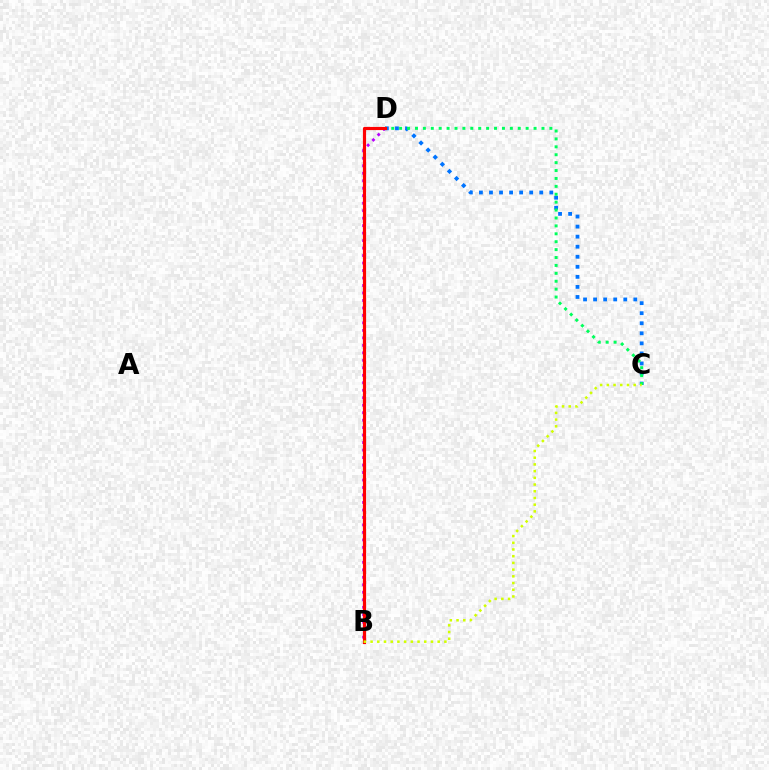{('C', 'D'): [{'color': '#0074ff', 'line_style': 'dotted', 'thickness': 2.73}, {'color': '#00ff5c', 'line_style': 'dotted', 'thickness': 2.15}], ('B', 'D'): [{'color': '#b900ff', 'line_style': 'dotted', 'thickness': 2.03}, {'color': '#ff0000', 'line_style': 'solid', 'thickness': 2.28}], ('B', 'C'): [{'color': '#d1ff00', 'line_style': 'dotted', 'thickness': 1.82}]}